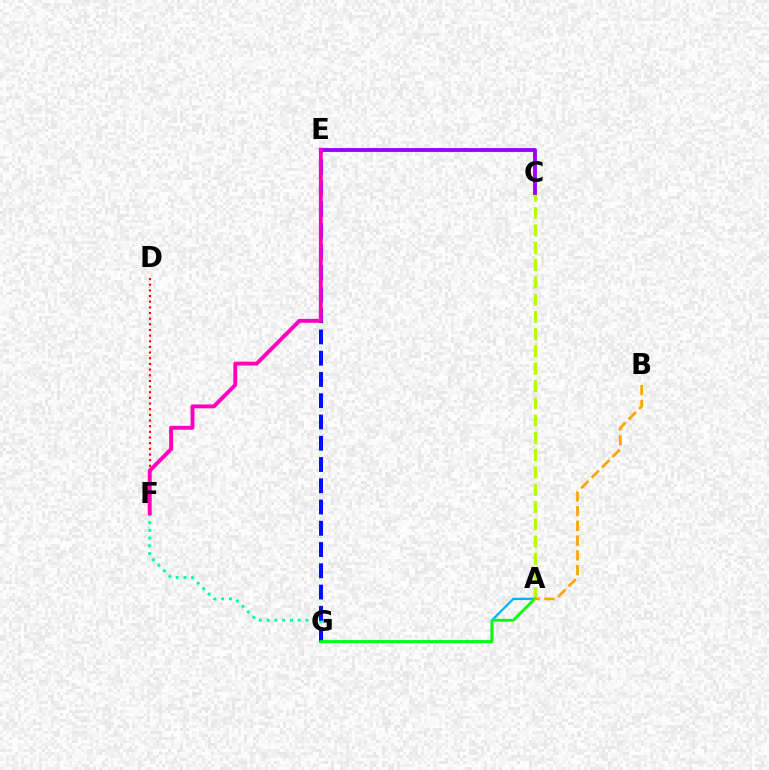{('A', 'C'): [{'color': '#b3ff00', 'line_style': 'dashed', 'thickness': 2.35}], ('C', 'E'): [{'color': '#9b00ff', 'line_style': 'solid', 'thickness': 2.76}], ('F', 'G'): [{'color': '#00ff9d', 'line_style': 'dotted', 'thickness': 2.11}], ('D', 'F'): [{'color': '#ff0000', 'line_style': 'dotted', 'thickness': 1.54}], ('A', 'G'): [{'color': '#00b5ff', 'line_style': 'solid', 'thickness': 1.68}, {'color': '#08ff00', 'line_style': 'solid', 'thickness': 2.09}], ('E', 'G'): [{'color': '#0010ff', 'line_style': 'dashed', 'thickness': 2.89}], ('A', 'B'): [{'color': '#ffa500', 'line_style': 'dashed', 'thickness': 2.0}], ('E', 'F'): [{'color': '#ff00bd', 'line_style': 'solid', 'thickness': 2.81}]}